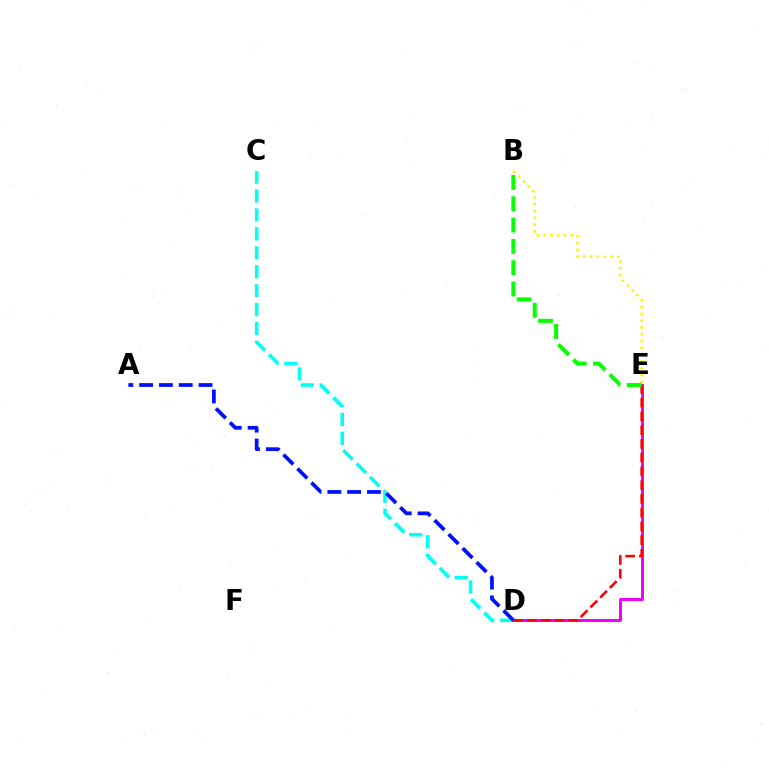{('C', 'D'): [{'color': '#00fff6', 'line_style': 'dashed', 'thickness': 2.57}], ('D', 'E'): [{'color': '#ee00ff', 'line_style': 'solid', 'thickness': 2.14}, {'color': '#ff0000', 'line_style': 'dashed', 'thickness': 1.87}], ('B', 'E'): [{'color': '#fcf500', 'line_style': 'dotted', 'thickness': 1.85}, {'color': '#08ff00', 'line_style': 'dashed', 'thickness': 2.9}], ('A', 'D'): [{'color': '#0010ff', 'line_style': 'dashed', 'thickness': 2.69}]}